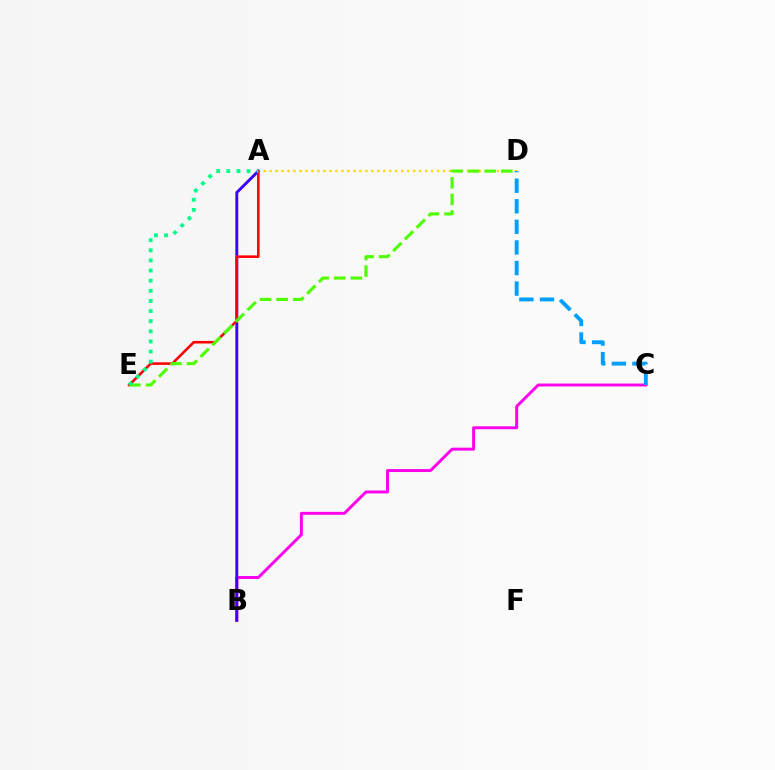{('B', 'C'): [{'color': '#ff00ed', 'line_style': 'solid', 'thickness': 2.12}], ('A', 'B'): [{'color': '#3700ff', 'line_style': 'solid', 'thickness': 2.08}], ('A', 'D'): [{'color': '#ffd500', 'line_style': 'dotted', 'thickness': 1.63}], ('A', 'E'): [{'color': '#ff0000', 'line_style': 'solid', 'thickness': 1.85}, {'color': '#00ff86', 'line_style': 'dotted', 'thickness': 2.75}], ('C', 'D'): [{'color': '#009eff', 'line_style': 'dashed', 'thickness': 2.8}], ('D', 'E'): [{'color': '#4fff00', 'line_style': 'dashed', 'thickness': 2.25}]}